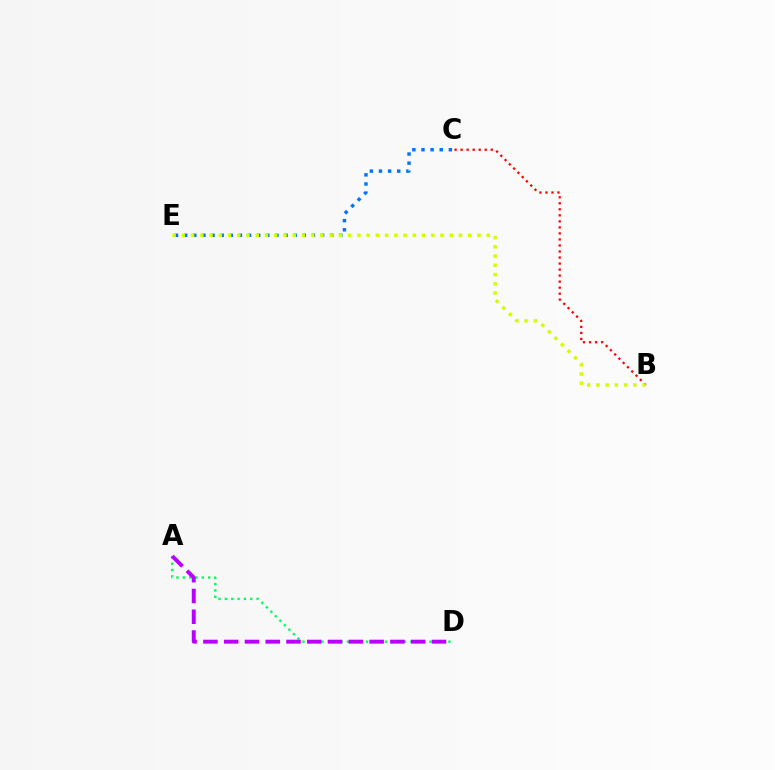{('C', 'E'): [{'color': '#0074ff', 'line_style': 'dotted', 'thickness': 2.48}], ('B', 'C'): [{'color': '#ff0000', 'line_style': 'dotted', 'thickness': 1.64}], ('A', 'D'): [{'color': '#00ff5c', 'line_style': 'dotted', 'thickness': 1.72}, {'color': '#b900ff', 'line_style': 'dashed', 'thickness': 2.82}], ('B', 'E'): [{'color': '#d1ff00', 'line_style': 'dotted', 'thickness': 2.51}]}